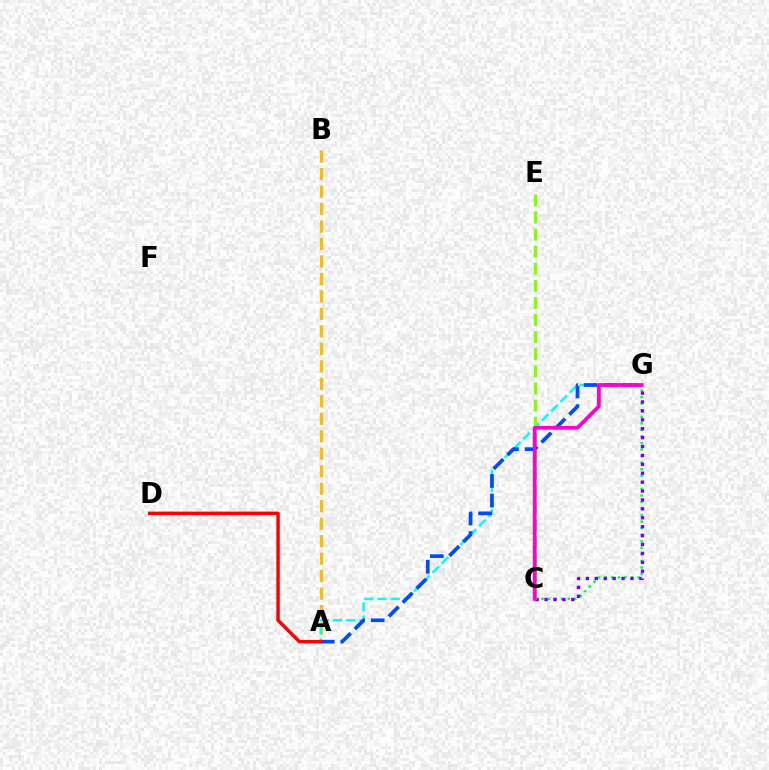{('A', 'B'): [{'color': '#ffbd00', 'line_style': 'dashed', 'thickness': 2.37}], ('A', 'G'): [{'color': '#00fff6', 'line_style': 'dashed', 'thickness': 1.79}, {'color': '#004bff', 'line_style': 'dashed', 'thickness': 2.67}], ('C', 'G'): [{'color': '#00ff39', 'line_style': 'dotted', 'thickness': 1.78}, {'color': '#7200ff', 'line_style': 'dotted', 'thickness': 2.42}, {'color': '#ff00cf', 'line_style': 'solid', 'thickness': 2.7}], ('A', 'D'): [{'color': '#ff0000', 'line_style': 'solid', 'thickness': 2.48}], ('C', 'E'): [{'color': '#84ff00', 'line_style': 'dashed', 'thickness': 2.32}]}